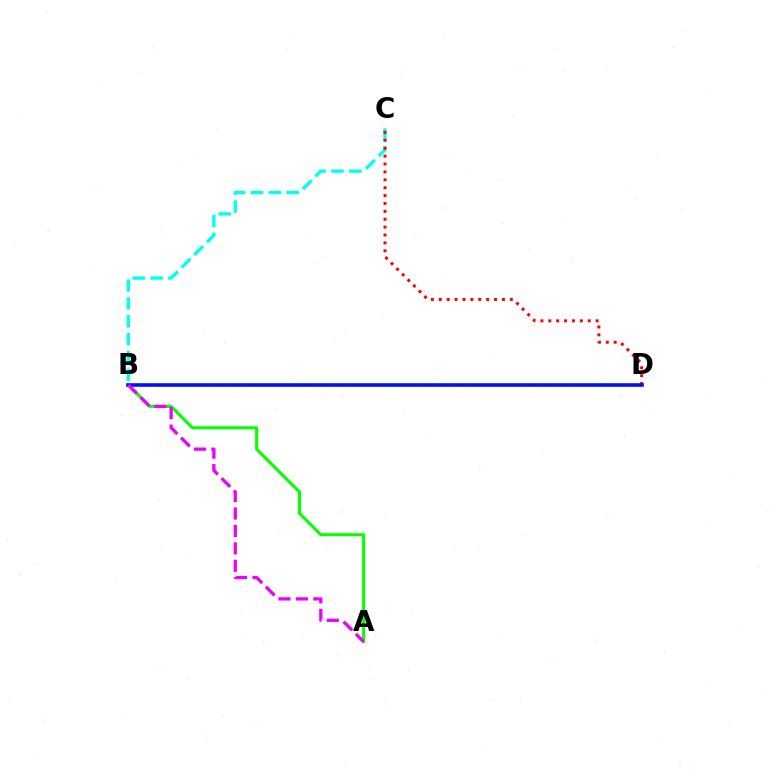{('B', 'C'): [{'color': '#00fff6', 'line_style': 'dashed', 'thickness': 2.43}], ('B', 'D'): [{'color': '#fcf500', 'line_style': 'dashed', 'thickness': 2.02}, {'color': '#0010ff', 'line_style': 'solid', 'thickness': 2.58}], ('C', 'D'): [{'color': '#ff0000', 'line_style': 'dotted', 'thickness': 2.14}], ('A', 'B'): [{'color': '#08ff00', 'line_style': 'solid', 'thickness': 2.22}, {'color': '#ee00ff', 'line_style': 'dashed', 'thickness': 2.37}]}